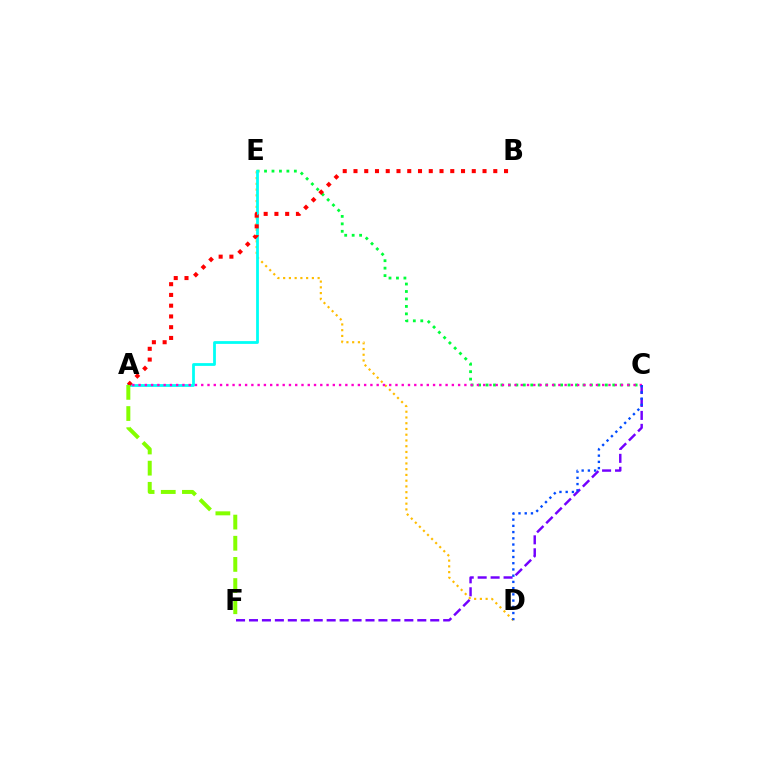{('C', 'F'): [{'color': '#7200ff', 'line_style': 'dashed', 'thickness': 1.76}], ('C', 'E'): [{'color': '#00ff39', 'line_style': 'dotted', 'thickness': 2.03}], ('D', 'E'): [{'color': '#ffbd00', 'line_style': 'dotted', 'thickness': 1.56}], ('A', 'E'): [{'color': '#00fff6', 'line_style': 'solid', 'thickness': 2.0}], ('A', 'C'): [{'color': '#ff00cf', 'line_style': 'dotted', 'thickness': 1.7}], ('C', 'D'): [{'color': '#004bff', 'line_style': 'dotted', 'thickness': 1.69}], ('A', 'B'): [{'color': '#ff0000', 'line_style': 'dotted', 'thickness': 2.92}], ('A', 'F'): [{'color': '#84ff00', 'line_style': 'dashed', 'thickness': 2.87}]}